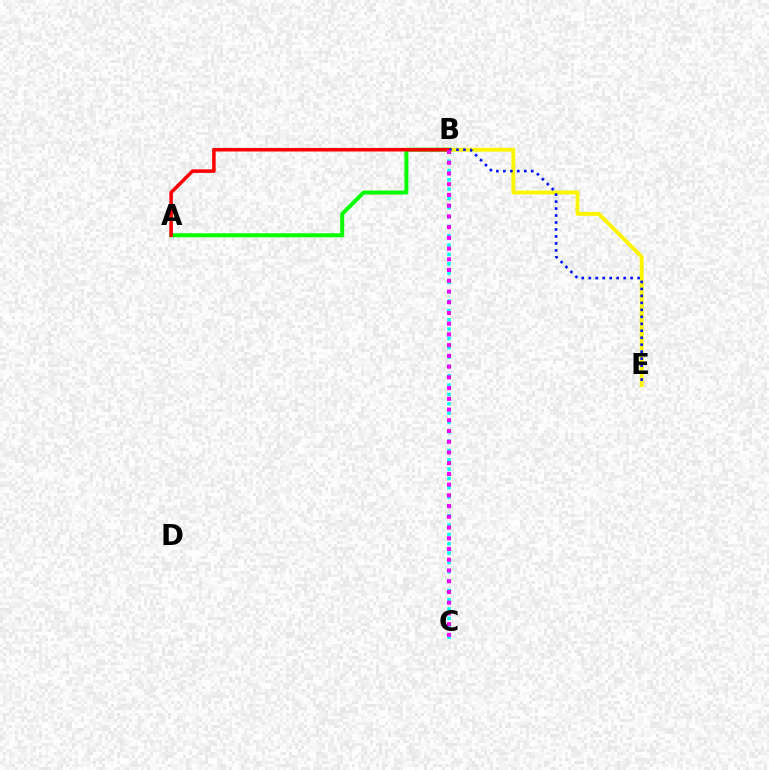{('B', 'E'): [{'color': '#fcf500', 'line_style': 'solid', 'thickness': 2.79}, {'color': '#0010ff', 'line_style': 'dotted', 'thickness': 1.89}], ('A', 'B'): [{'color': '#08ff00', 'line_style': 'solid', 'thickness': 2.88}, {'color': '#ff0000', 'line_style': 'solid', 'thickness': 2.55}], ('B', 'C'): [{'color': '#00fff6', 'line_style': 'dotted', 'thickness': 2.54}, {'color': '#ee00ff', 'line_style': 'dotted', 'thickness': 2.92}]}